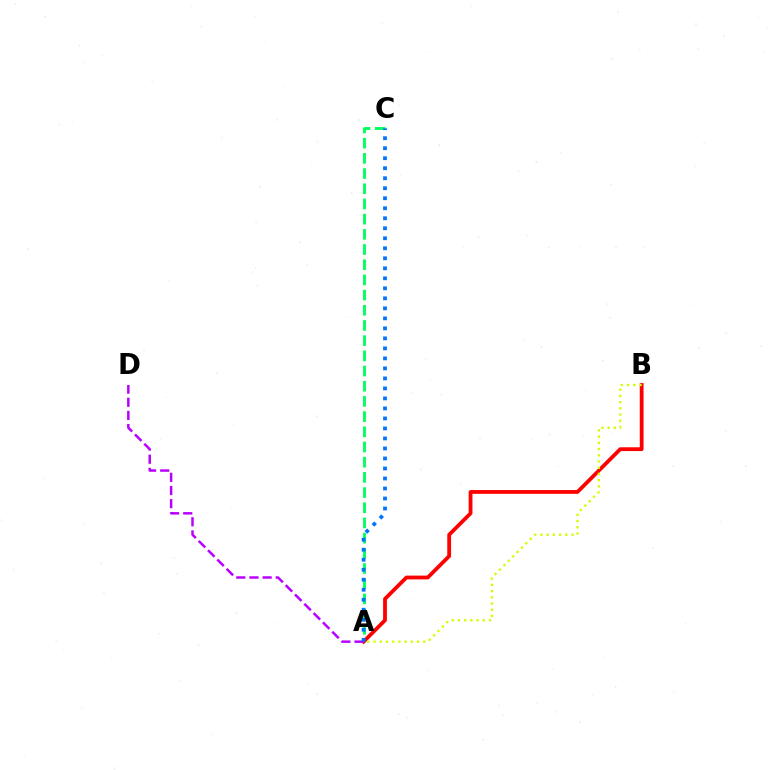{('A', 'C'): [{'color': '#00ff5c', 'line_style': 'dashed', 'thickness': 2.06}, {'color': '#0074ff', 'line_style': 'dotted', 'thickness': 2.72}], ('A', 'B'): [{'color': '#ff0000', 'line_style': 'solid', 'thickness': 2.73}, {'color': '#d1ff00', 'line_style': 'dotted', 'thickness': 1.69}], ('A', 'D'): [{'color': '#b900ff', 'line_style': 'dashed', 'thickness': 1.79}]}